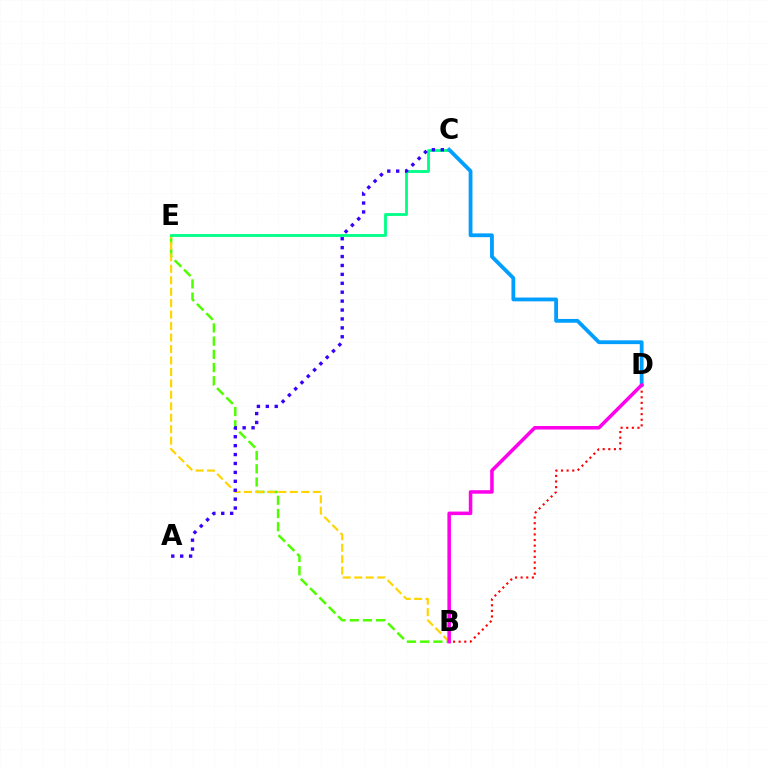{('B', 'E'): [{'color': '#4fff00', 'line_style': 'dashed', 'thickness': 1.8}, {'color': '#ffd500', 'line_style': 'dashed', 'thickness': 1.56}], ('B', 'D'): [{'color': '#ff0000', 'line_style': 'dotted', 'thickness': 1.53}, {'color': '#ff00ed', 'line_style': 'solid', 'thickness': 2.54}], ('C', 'E'): [{'color': '#00ff86', 'line_style': 'solid', 'thickness': 2.02}], ('C', 'D'): [{'color': '#009eff', 'line_style': 'solid', 'thickness': 2.73}], ('A', 'C'): [{'color': '#3700ff', 'line_style': 'dotted', 'thickness': 2.42}]}